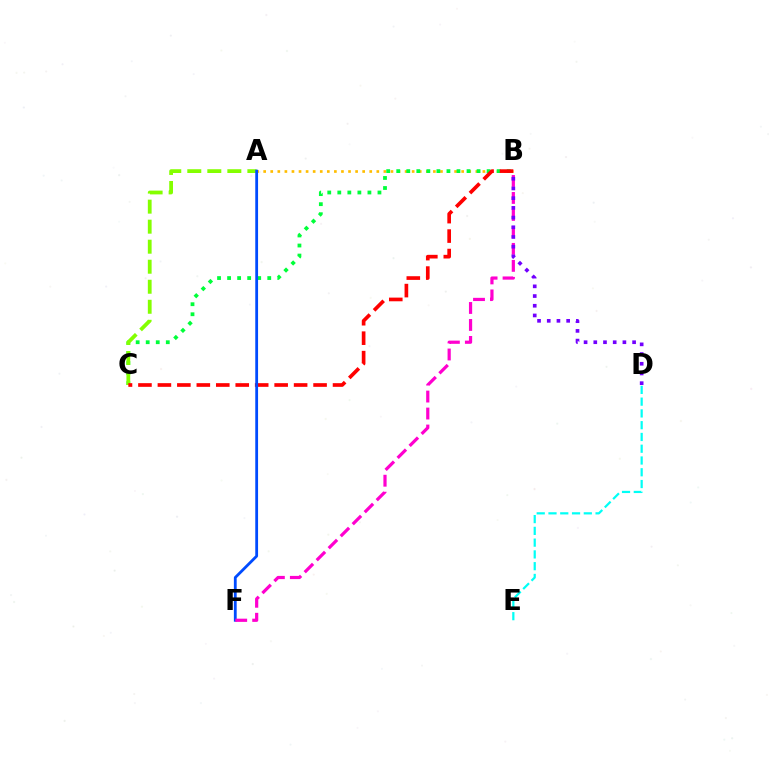{('A', 'B'): [{'color': '#ffbd00', 'line_style': 'dotted', 'thickness': 1.92}], ('B', 'C'): [{'color': '#00ff39', 'line_style': 'dotted', 'thickness': 2.73}, {'color': '#ff0000', 'line_style': 'dashed', 'thickness': 2.64}], ('A', 'C'): [{'color': '#84ff00', 'line_style': 'dashed', 'thickness': 2.72}], ('D', 'E'): [{'color': '#00fff6', 'line_style': 'dashed', 'thickness': 1.6}], ('A', 'F'): [{'color': '#004bff', 'line_style': 'solid', 'thickness': 2.02}], ('B', 'F'): [{'color': '#ff00cf', 'line_style': 'dashed', 'thickness': 2.31}], ('B', 'D'): [{'color': '#7200ff', 'line_style': 'dotted', 'thickness': 2.64}]}